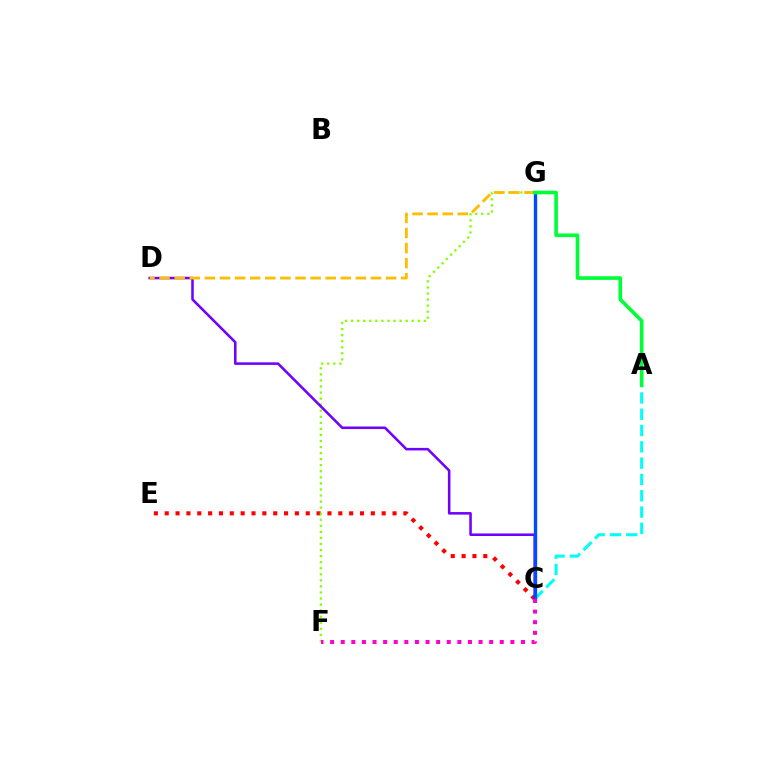{('C', 'E'): [{'color': '#ff0000', 'line_style': 'dotted', 'thickness': 2.95}], ('F', 'G'): [{'color': '#84ff00', 'line_style': 'dotted', 'thickness': 1.65}], ('A', 'C'): [{'color': '#00fff6', 'line_style': 'dashed', 'thickness': 2.21}], ('C', 'D'): [{'color': '#7200ff', 'line_style': 'solid', 'thickness': 1.84}], ('C', 'G'): [{'color': '#004bff', 'line_style': 'solid', 'thickness': 2.41}], ('D', 'G'): [{'color': '#ffbd00', 'line_style': 'dashed', 'thickness': 2.05}], ('C', 'F'): [{'color': '#ff00cf', 'line_style': 'dotted', 'thickness': 2.88}], ('A', 'G'): [{'color': '#00ff39', 'line_style': 'solid', 'thickness': 2.62}]}